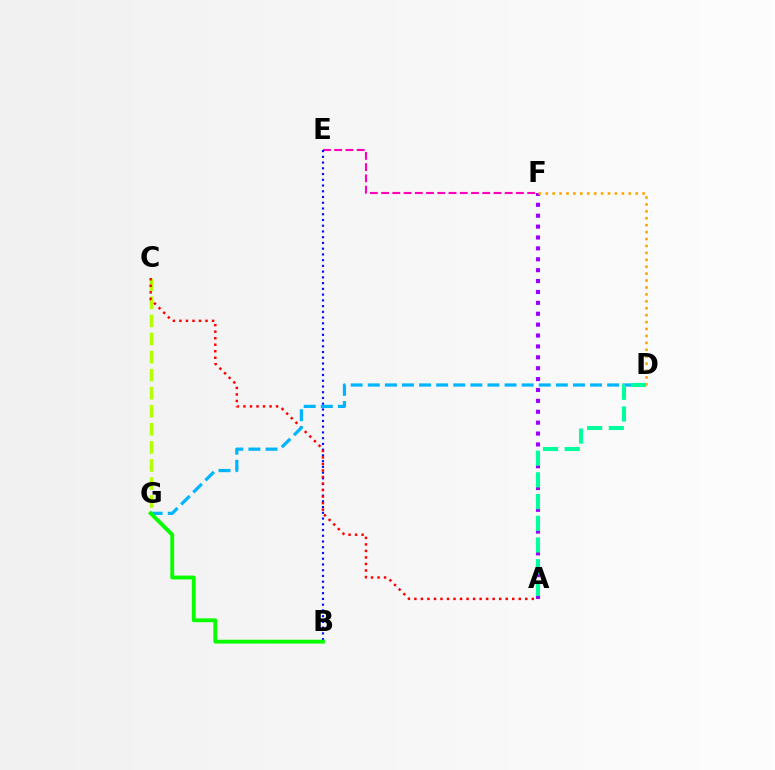{('E', 'F'): [{'color': '#ff00bd', 'line_style': 'dashed', 'thickness': 1.53}], ('A', 'F'): [{'color': '#9b00ff', 'line_style': 'dotted', 'thickness': 2.96}], ('B', 'E'): [{'color': '#0010ff', 'line_style': 'dotted', 'thickness': 1.56}], ('C', 'G'): [{'color': '#b3ff00', 'line_style': 'dashed', 'thickness': 2.45}], ('A', 'C'): [{'color': '#ff0000', 'line_style': 'dotted', 'thickness': 1.77}], ('D', 'G'): [{'color': '#00b5ff', 'line_style': 'dashed', 'thickness': 2.32}], ('D', 'F'): [{'color': '#ffa500', 'line_style': 'dotted', 'thickness': 1.88}], ('B', 'G'): [{'color': '#08ff00', 'line_style': 'solid', 'thickness': 2.78}], ('A', 'D'): [{'color': '#00ff9d', 'line_style': 'dashed', 'thickness': 2.95}]}